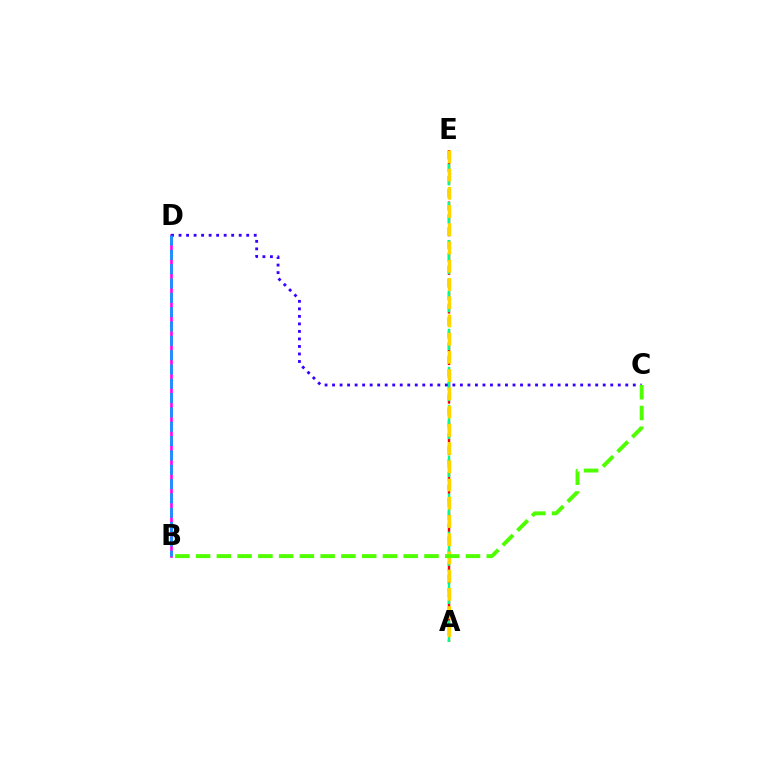{('B', 'D'): [{'color': '#ff00ed', 'line_style': 'solid', 'thickness': 1.88}, {'color': '#009eff', 'line_style': 'dashed', 'thickness': 1.95}], ('A', 'E'): [{'color': '#ff0000', 'line_style': 'dashed', 'thickness': 1.75}, {'color': '#00ff86', 'line_style': 'dashed', 'thickness': 1.72}, {'color': '#ffd500', 'line_style': 'dashed', 'thickness': 2.48}], ('C', 'D'): [{'color': '#3700ff', 'line_style': 'dotted', 'thickness': 2.04}], ('B', 'C'): [{'color': '#4fff00', 'line_style': 'dashed', 'thickness': 2.82}]}